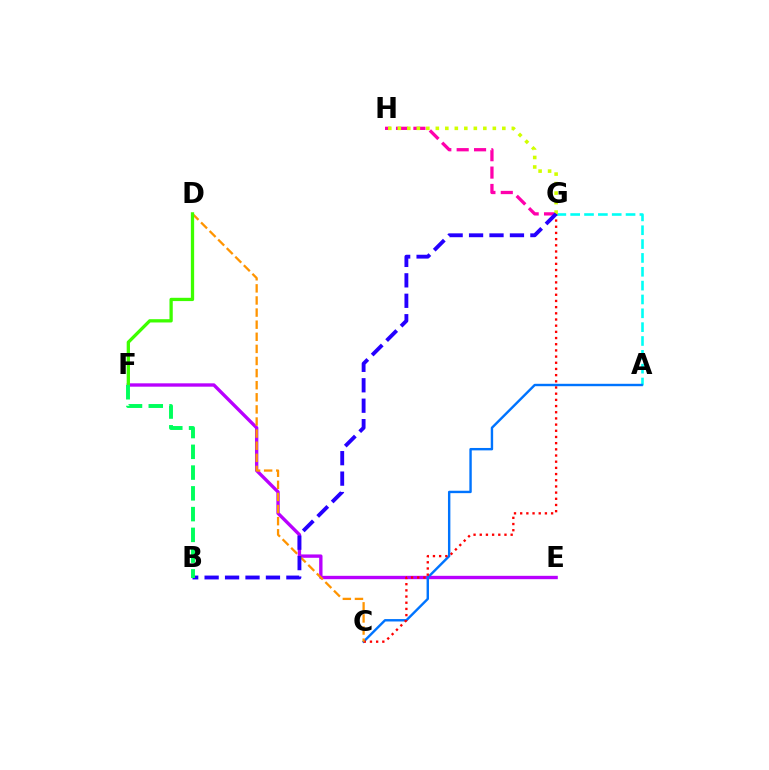{('A', 'G'): [{'color': '#00fff6', 'line_style': 'dashed', 'thickness': 1.88}], ('G', 'H'): [{'color': '#ff00ac', 'line_style': 'dashed', 'thickness': 2.36}, {'color': '#d1ff00', 'line_style': 'dotted', 'thickness': 2.58}], ('E', 'F'): [{'color': '#b900ff', 'line_style': 'solid', 'thickness': 2.42}], ('A', 'C'): [{'color': '#0074ff', 'line_style': 'solid', 'thickness': 1.73}], ('C', 'G'): [{'color': '#ff0000', 'line_style': 'dotted', 'thickness': 1.68}], ('C', 'D'): [{'color': '#ff9400', 'line_style': 'dashed', 'thickness': 1.64}], ('D', 'F'): [{'color': '#3dff00', 'line_style': 'solid', 'thickness': 2.36}], ('B', 'G'): [{'color': '#2500ff', 'line_style': 'dashed', 'thickness': 2.78}], ('B', 'F'): [{'color': '#00ff5c', 'line_style': 'dashed', 'thickness': 2.82}]}